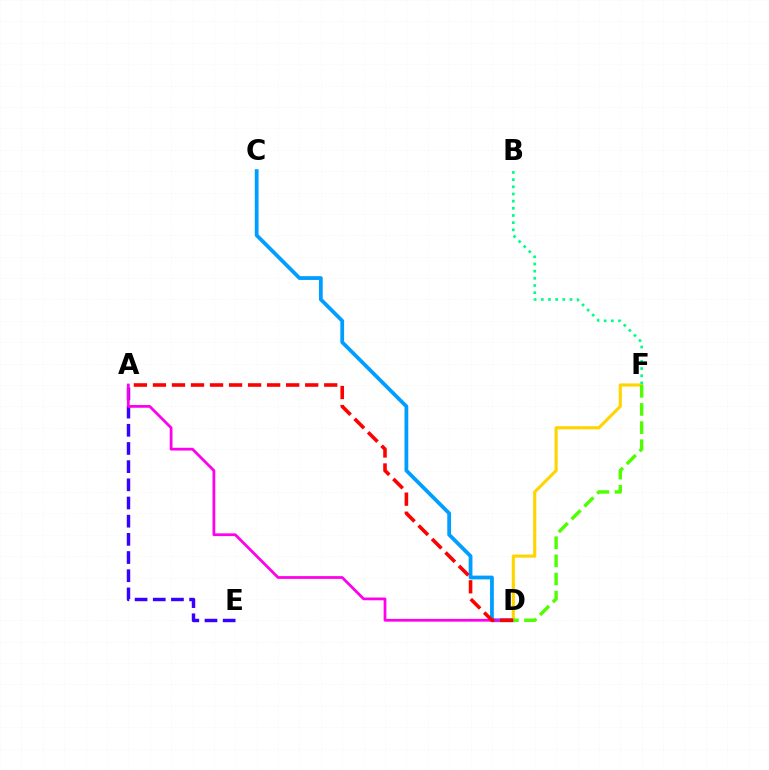{('C', 'D'): [{'color': '#009eff', 'line_style': 'solid', 'thickness': 2.72}], ('D', 'F'): [{'color': '#ffd500', 'line_style': 'solid', 'thickness': 2.25}, {'color': '#4fff00', 'line_style': 'dashed', 'thickness': 2.46}], ('A', 'E'): [{'color': '#3700ff', 'line_style': 'dashed', 'thickness': 2.47}], ('B', 'F'): [{'color': '#00ff86', 'line_style': 'dotted', 'thickness': 1.95}], ('A', 'D'): [{'color': '#ff00ed', 'line_style': 'solid', 'thickness': 1.99}, {'color': '#ff0000', 'line_style': 'dashed', 'thickness': 2.59}]}